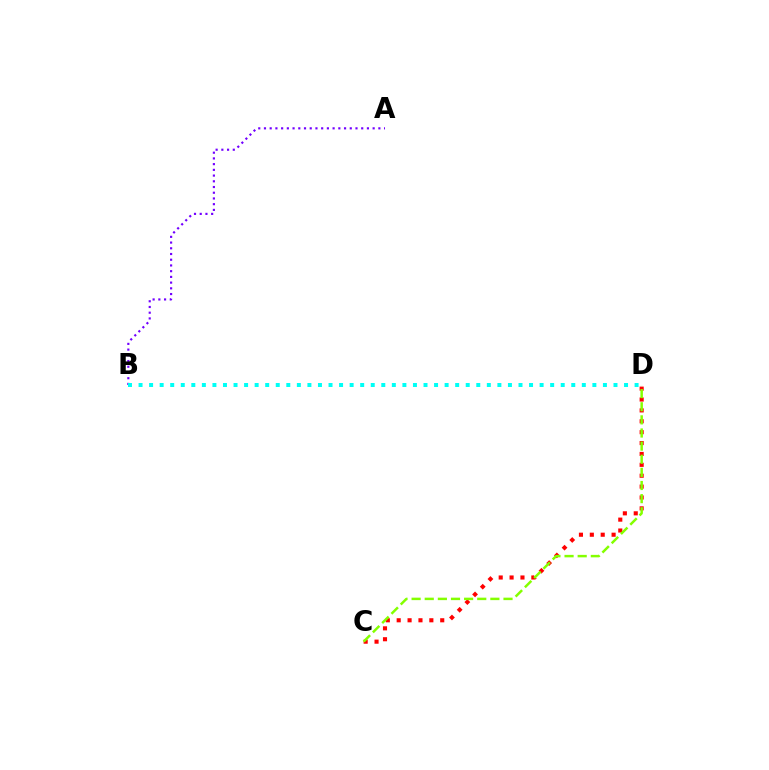{('A', 'B'): [{'color': '#7200ff', 'line_style': 'dotted', 'thickness': 1.55}], ('C', 'D'): [{'color': '#ff0000', 'line_style': 'dotted', 'thickness': 2.96}, {'color': '#84ff00', 'line_style': 'dashed', 'thickness': 1.78}], ('B', 'D'): [{'color': '#00fff6', 'line_style': 'dotted', 'thickness': 2.87}]}